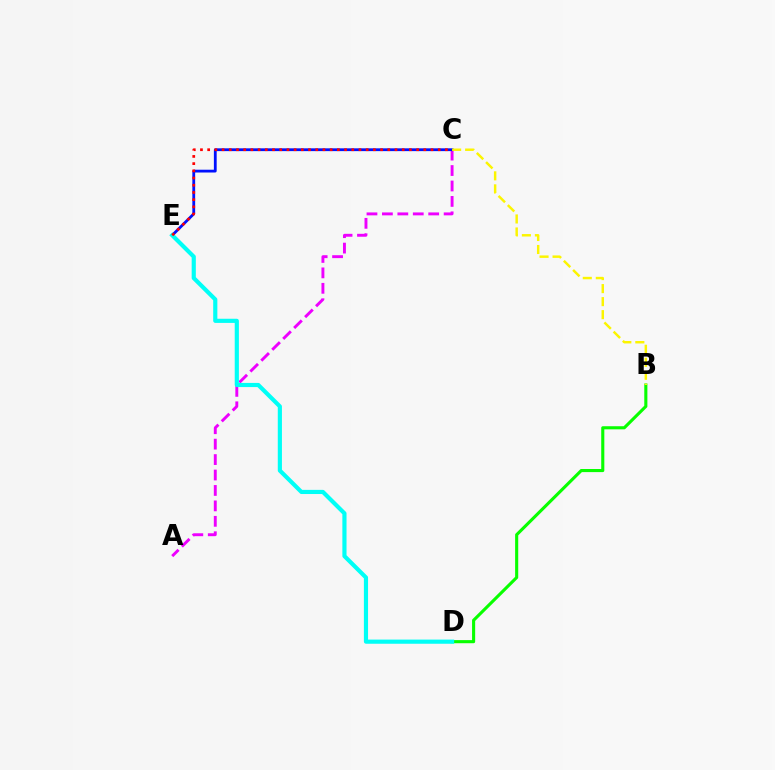{('A', 'C'): [{'color': '#ee00ff', 'line_style': 'dashed', 'thickness': 2.1}], ('C', 'E'): [{'color': '#0010ff', 'line_style': 'solid', 'thickness': 2.01}, {'color': '#ff0000', 'line_style': 'dotted', 'thickness': 1.96}], ('B', 'D'): [{'color': '#08ff00', 'line_style': 'solid', 'thickness': 2.23}], ('B', 'C'): [{'color': '#fcf500', 'line_style': 'dashed', 'thickness': 1.77}], ('D', 'E'): [{'color': '#00fff6', 'line_style': 'solid', 'thickness': 2.99}]}